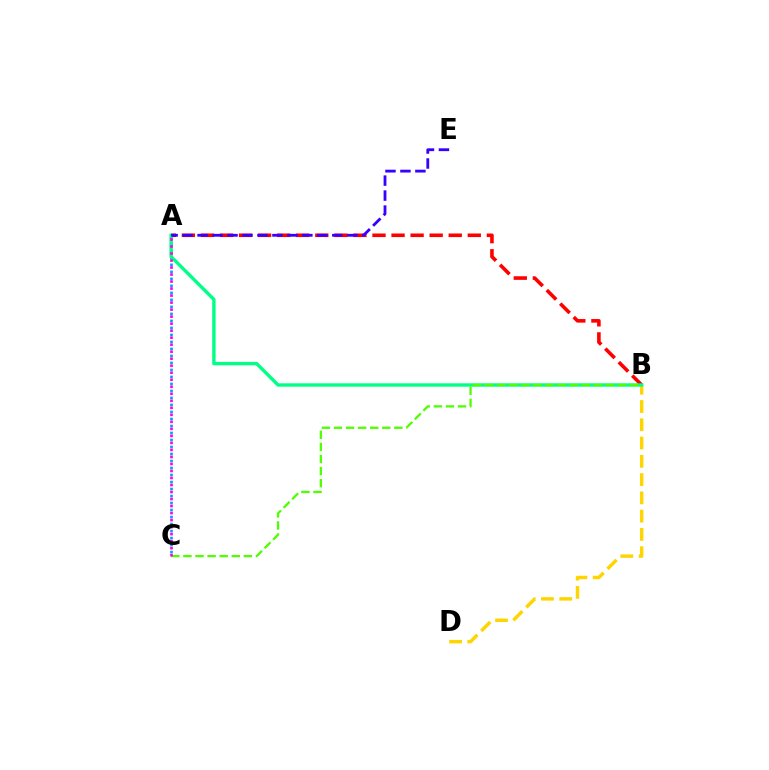{('A', 'B'): [{'color': '#ff0000', 'line_style': 'dashed', 'thickness': 2.59}, {'color': '#00ff86', 'line_style': 'solid', 'thickness': 2.43}], ('B', 'D'): [{'color': '#ffd500', 'line_style': 'dashed', 'thickness': 2.48}], ('A', 'C'): [{'color': '#009eff', 'line_style': 'dotted', 'thickness': 1.9}, {'color': '#ff00ed', 'line_style': 'dotted', 'thickness': 1.91}], ('B', 'C'): [{'color': '#4fff00', 'line_style': 'dashed', 'thickness': 1.64}], ('A', 'E'): [{'color': '#3700ff', 'line_style': 'dashed', 'thickness': 2.03}]}